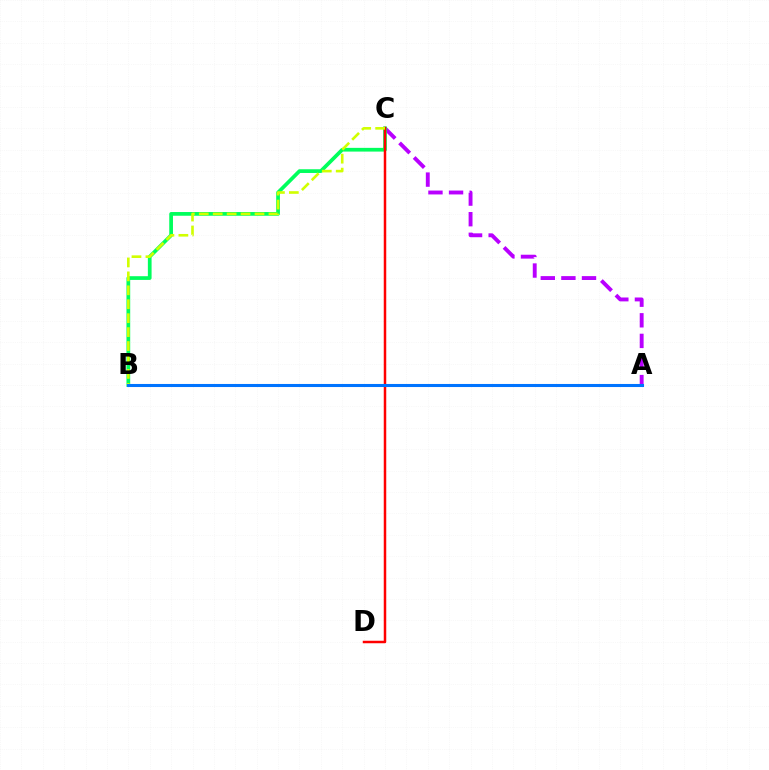{('A', 'C'): [{'color': '#b900ff', 'line_style': 'dashed', 'thickness': 2.8}], ('B', 'C'): [{'color': '#00ff5c', 'line_style': 'solid', 'thickness': 2.68}, {'color': '#d1ff00', 'line_style': 'dashed', 'thickness': 1.89}], ('C', 'D'): [{'color': '#ff0000', 'line_style': 'solid', 'thickness': 1.79}], ('A', 'B'): [{'color': '#0074ff', 'line_style': 'solid', 'thickness': 2.2}]}